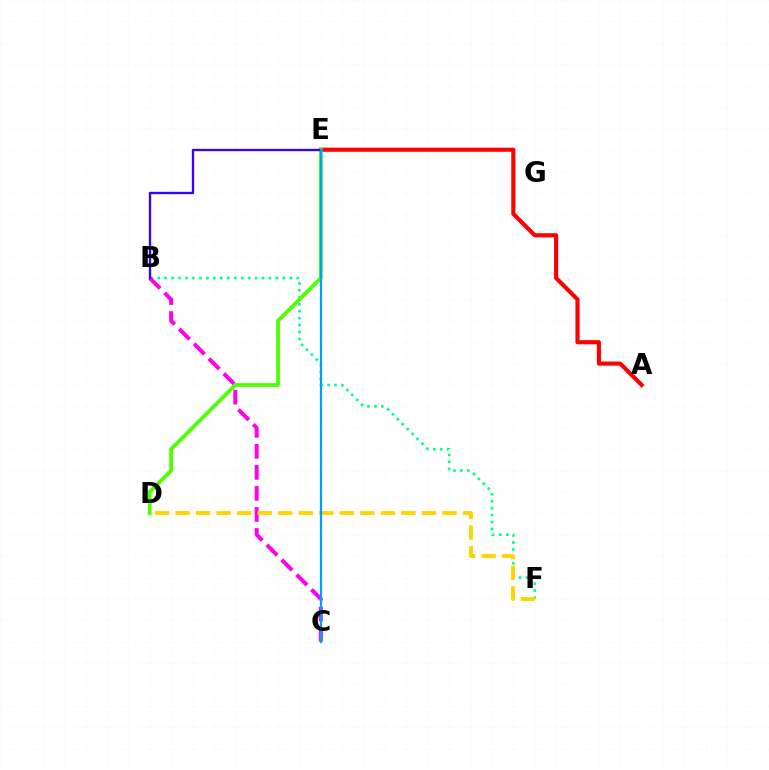{('B', 'F'): [{'color': '#00ff86', 'line_style': 'dotted', 'thickness': 1.89}], ('B', 'C'): [{'color': '#ff00ed', 'line_style': 'dashed', 'thickness': 2.86}], ('A', 'E'): [{'color': '#ff0000', 'line_style': 'solid', 'thickness': 2.98}], ('D', 'E'): [{'color': '#4fff00', 'line_style': 'solid', 'thickness': 2.72}], ('B', 'E'): [{'color': '#3700ff', 'line_style': 'solid', 'thickness': 1.69}], ('D', 'F'): [{'color': '#ffd500', 'line_style': 'dashed', 'thickness': 2.79}], ('C', 'E'): [{'color': '#009eff', 'line_style': 'solid', 'thickness': 1.63}]}